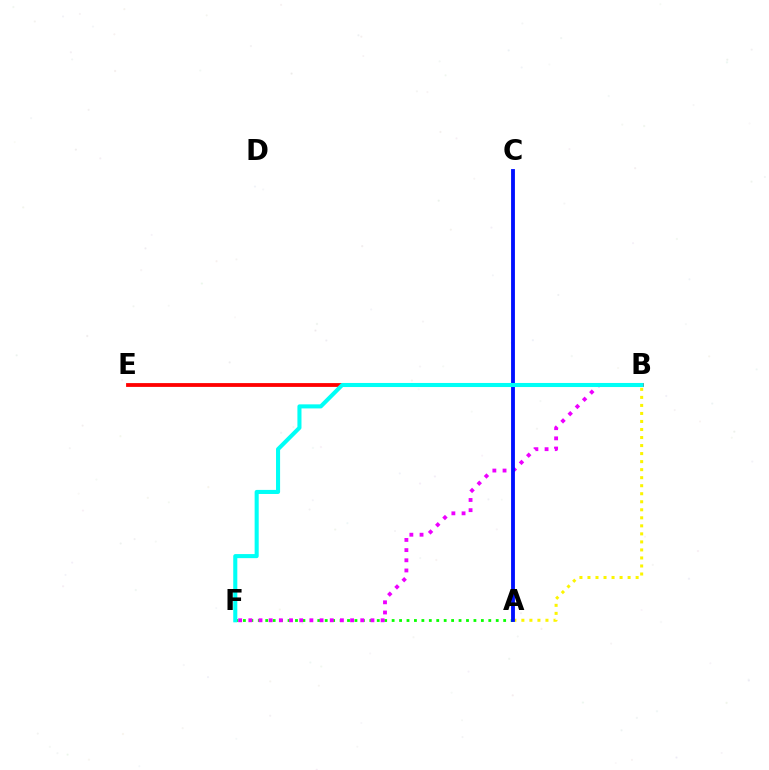{('A', 'B'): [{'color': '#fcf500', 'line_style': 'dotted', 'thickness': 2.18}], ('A', 'F'): [{'color': '#08ff00', 'line_style': 'dotted', 'thickness': 2.02}], ('B', 'E'): [{'color': '#ff0000', 'line_style': 'solid', 'thickness': 2.74}], ('B', 'F'): [{'color': '#ee00ff', 'line_style': 'dotted', 'thickness': 2.76}, {'color': '#00fff6', 'line_style': 'solid', 'thickness': 2.93}], ('A', 'C'): [{'color': '#0010ff', 'line_style': 'solid', 'thickness': 2.77}]}